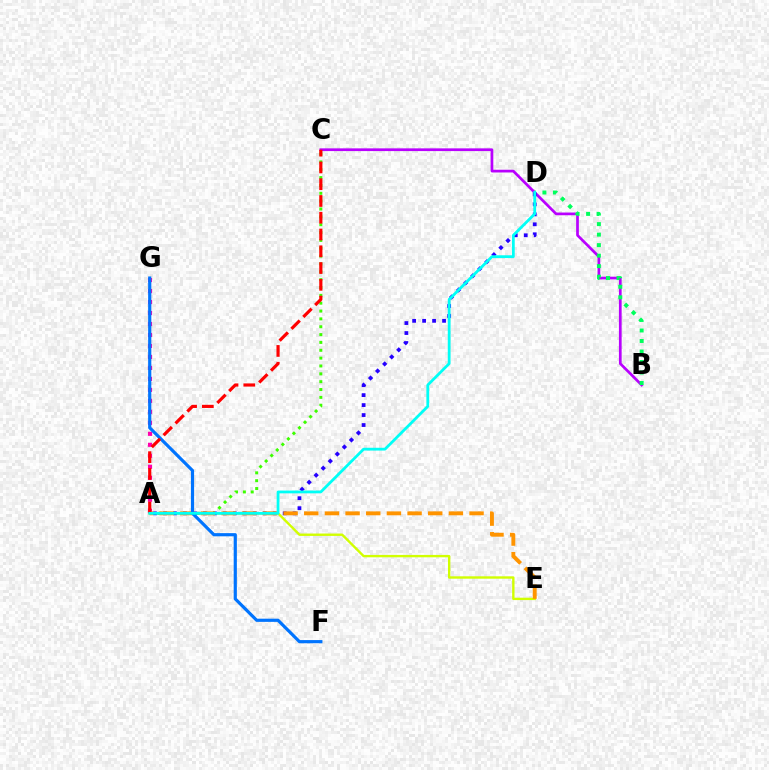{('A', 'E'): [{'color': '#d1ff00', 'line_style': 'solid', 'thickness': 1.71}, {'color': '#ff9400', 'line_style': 'dashed', 'thickness': 2.81}], ('B', 'C'): [{'color': '#b900ff', 'line_style': 'solid', 'thickness': 1.96}], ('A', 'C'): [{'color': '#3dff00', 'line_style': 'dotted', 'thickness': 2.13}, {'color': '#ff0000', 'line_style': 'dashed', 'thickness': 2.28}], ('A', 'G'): [{'color': '#ff00ac', 'line_style': 'dotted', 'thickness': 2.98}], ('A', 'D'): [{'color': '#2500ff', 'line_style': 'dotted', 'thickness': 2.71}, {'color': '#00fff6', 'line_style': 'solid', 'thickness': 2.01}], ('B', 'D'): [{'color': '#00ff5c', 'line_style': 'dotted', 'thickness': 2.86}], ('F', 'G'): [{'color': '#0074ff', 'line_style': 'solid', 'thickness': 2.29}]}